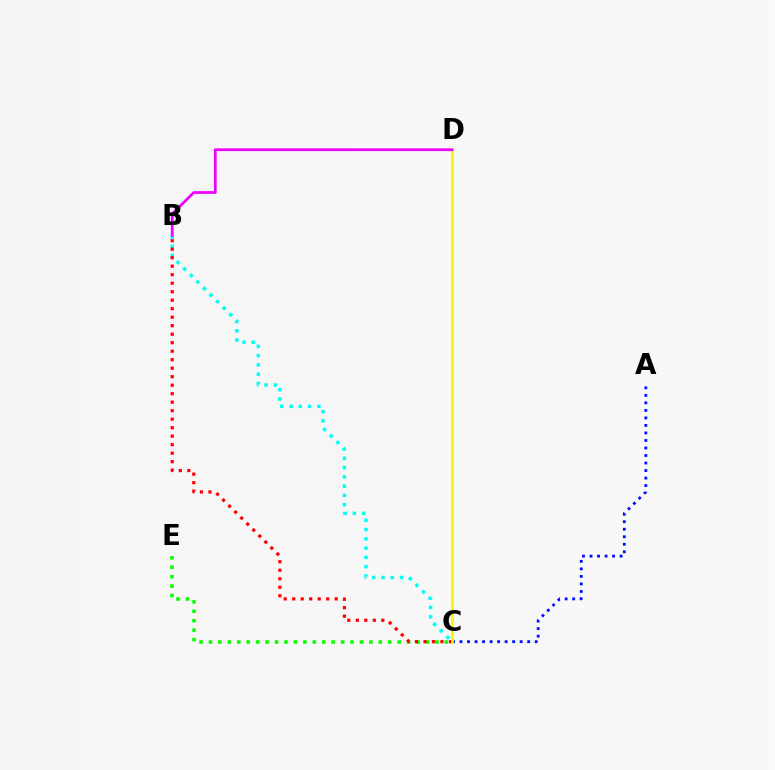{('C', 'E'): [{'color': '#08ff00', 'line_style': 'dotted', 'thickness': 2.56}], ('B', 'C'): [{'color': '#00fff6', 'line_style': 'dotted', 'thickness': 2.52}, {'color': '#ff0000', 'line_style': 'dotted', 'thickness': 2.31}], ('A', 'C'): [{'color': '#0010ff', 'line_style': 'dotted', 'thickness': 2.04}], ('C', 'D'): [{'color': '#fcf500', 'line_style': 'solid', 'thickness': 1.99}], ('B', 'D'): [{'color': '#ee00ff', 'line_style': 'solid', 'thickness': 1.97}]}